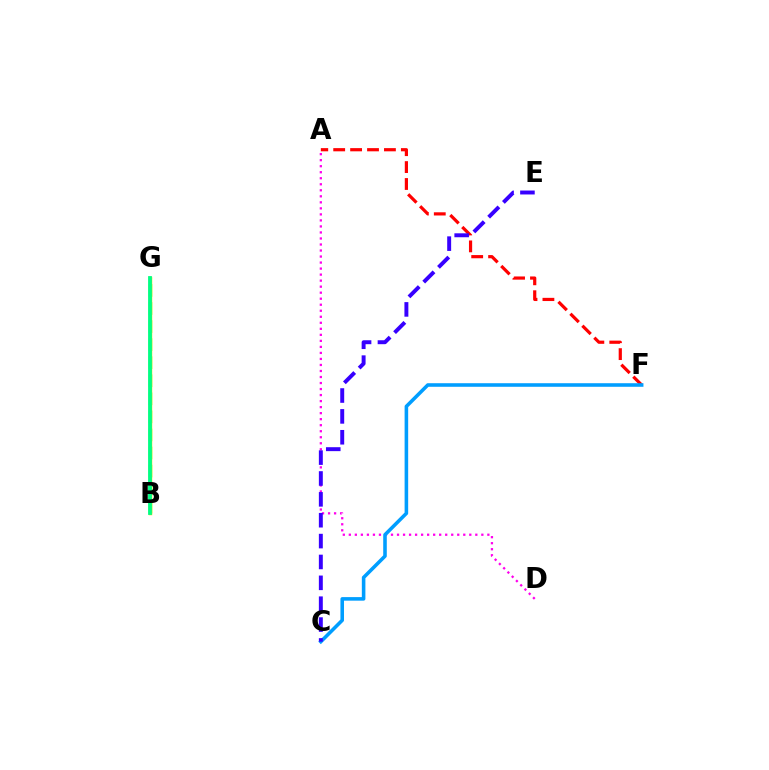{('A', 'F'): [{'color': '#ff0000', 'line_style': 'dashed', 'thickness': 2.3}], ('B', 'G'): [{'color': '#4fff00', 'line_style': 'dashed', 'thickness': 2.45}, {'color': '#ffd500', 'line_style': 'solid', 'thickness': 2.5}, {'color': '#00ff86', 'line_style': 'solid', 'thickness': 2.73}], ('A', 'D'): [{'color': '#ff00ed', 'line_style': 'dotted', 'thickness': 1.64}], ('C', 'F'): [{'color': '#009eff', 'line_style': 'solid', 'thickness': 2.57}], ('C', 'E'): [{'color': '#3700ff', 'line_style': 'dashed', 'thickness': 2.84}]}